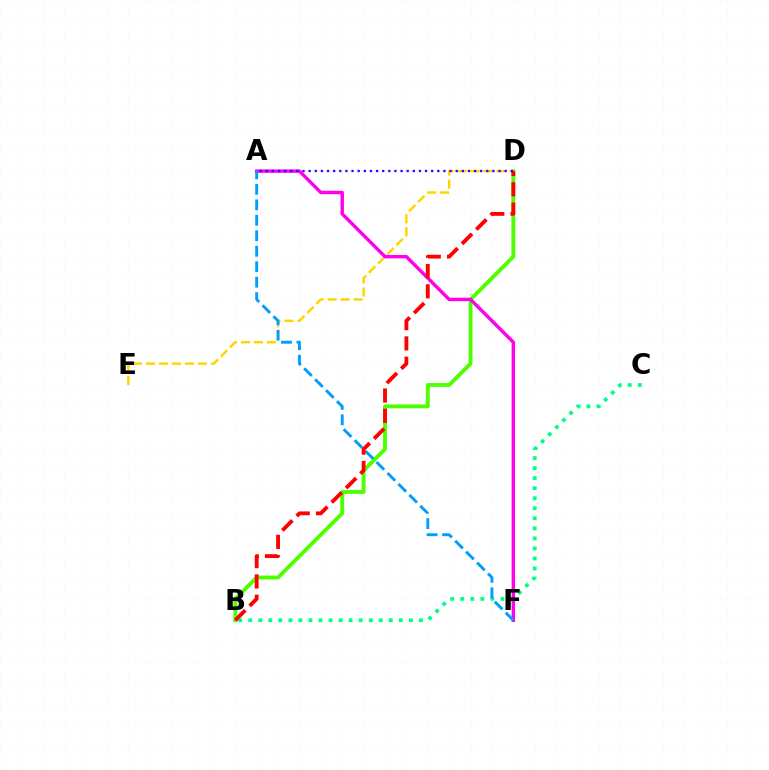{('B', 'D'): [{'color': '#4fff00', 'line_style': 'solid', 'thickness': 2.78}, {'color': '#ff0000', 'line_style': 'dashed', 'thickness': 2.76}], ('B', 'C'): [{'color': '#00ff86', 'line_style': 'dotted', 'thickness': 2.73}], ('D', 'E'): [{'color': '#ffd500', 'line_style': 'dashed', 'thickness': 1.76}], ('A', 'F'): [{'color': '#ff00ed', 'line_style': 'solid', 'thickness': 2.47}, {'color': '#009eff', 'line_style': 'dashed', 'thickness': 2.1}], ('A', 'D'): [{'color': '#3700ff', 'line_style': 'dotted', 'thickness': 1.66}]}